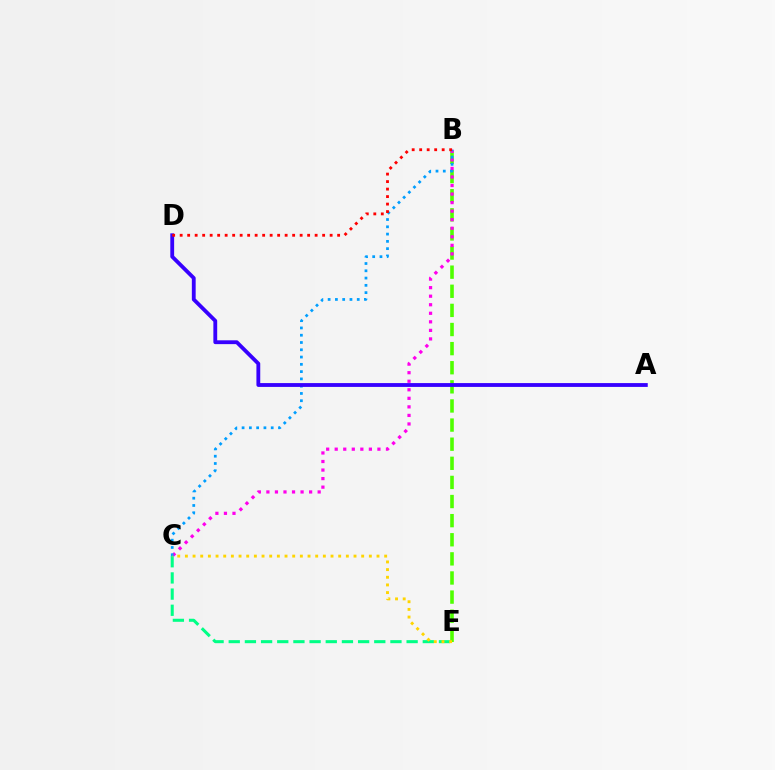{('C', 'E'): [{'color': '#00ff86', 'line_style': 'dashed', 'thickness': 2.2}, {'color': '#ffd500', 'line_style': 'dotted', 'thickness': 2.08}], ('B', 'E'): [{'color': '#4fff00', 'line_style': 'dashed', 'thickness': 2.6}], ('B', 'C'): [{'color': '#ff00ed', 'line_style': 'dotted', 'thickness': 2.32}, {'color': '#009eff', 'line_style': 'dotted', 'thickness': 1.98}], ('A', 'D'): [{'color': '#3700ff', 'line_style': 'solid', 'thickness': 2.75}], ('B', 'D'): [{'color': '#ff0000', 'line_style': 'dotted', 'thickness': 2.04}]}